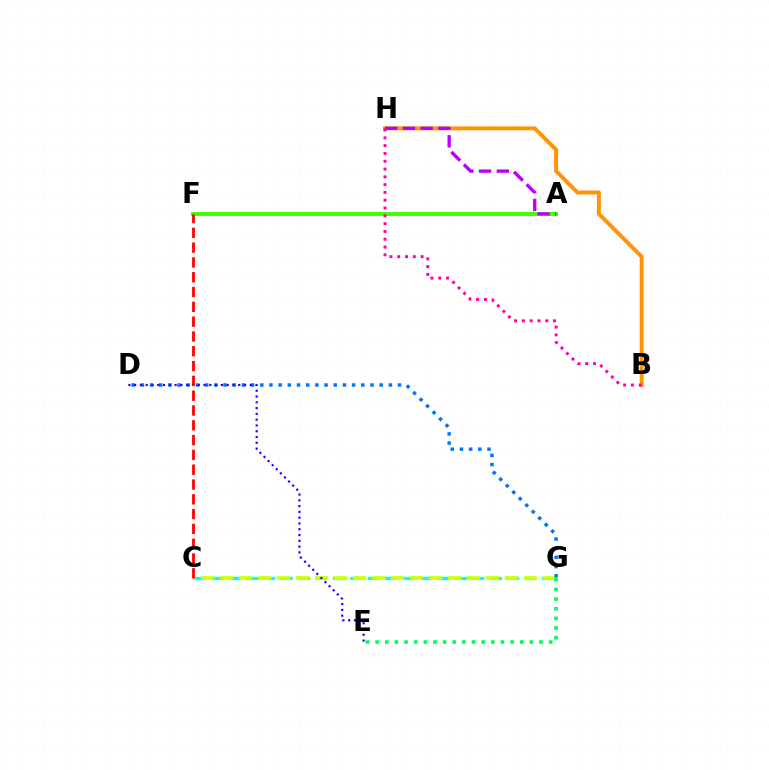{('B', 'H'): [{'color': '#ff9400', 'line_style': 'solid', 'thickness': 2.84}, {'color': '#ff00ac', 'line_style': 'dotted', 'thickness': 2.12}], ('A', 'F'): [{'color': '#3dff00', 'line_style': 'solid', 'thickness': 2.79}], ('A', 'H'): [{'color': '#b900ff', 'line_style': 'dashed', 'thickness': 2.41}], ('C', 'G'): [{'color': '#00fff6', 'line_style': 'dashed', 'thickness': 2.37}, {'color': '#d1ff00', 'line_style': 'dashed', 'thickness': 2.58}], ('D', 'G'): [{'color': '#0074ff', 'line_style': 'dotted', 'thickness': 2.5}], ('D', 'E'): [{'color': '#2500ff', 'line_style': 'dotted', 'thickness': 1.57}], ('C', 'F'): [{'color': '#ff0000', 'line_style': 'dashed', 'thickness': 2.01}], ('E', 'G'): [{'color': '#00ff5c', 'line_style': 'dotted', 'thickness': 2.62}]}